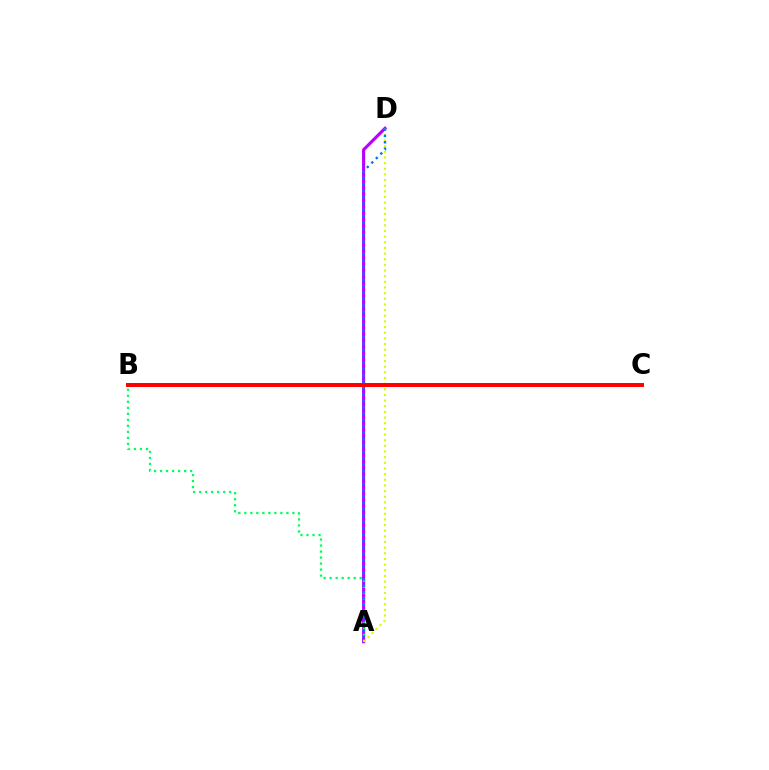{('A', 'D'): [{'color': '#b900ff', 'line_style': 'solid', 'thickness': 2.24}, {'color': '#d1ff00', 'line_style': 'dotted', 'thickness': 1.54}, {'color': '#0074ff', 'line_style': 'dotted', 'thickness': 1.73}], ('A', 'B'): [{'color': '#00ff5c', 'line_style': 'dotted', 'thickness': 1.63}], ('B', 'C'): [{'color': '#ff0000', 'line_style': 'solid', 'thickness': 2.85}]}